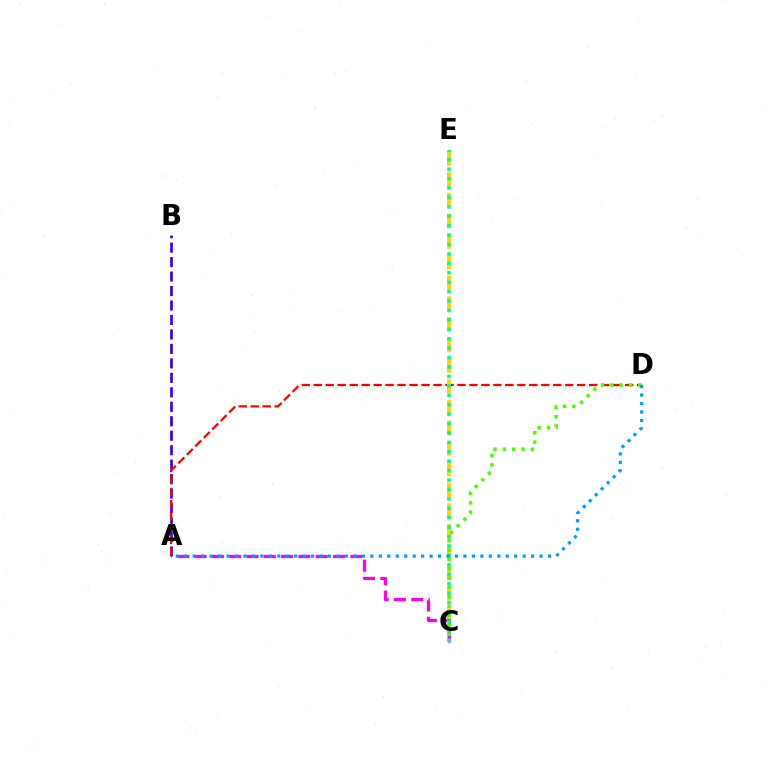{('A', 'B'): [{'color': '#3700ff', 'line_style': 'dashed', 'thickness': 1.97}], ('A', 'D'): [{'color': '#ff0000', 'line_style': 'dashed', 'thickness': 1.63}, {'color': '#009eff', 'line_style': 'dotted', 'thickness': 2.3}], ('C', 'E'): [{'color': '#ffd500', 'line_style': 'dashed', 'thickness': 2.81}, {'color': '#00ff86', 'line_style': 'dotted', 'thickness': 2.56}], ('A', 'C'): [{'color': '#ff00ed', 'line_style': 'dashed', 'thickness': 2.35}], ('C', 'D'): [{'color': '#4fff00', 'line_style': 'dotted', 'thickness': 2.54}]}